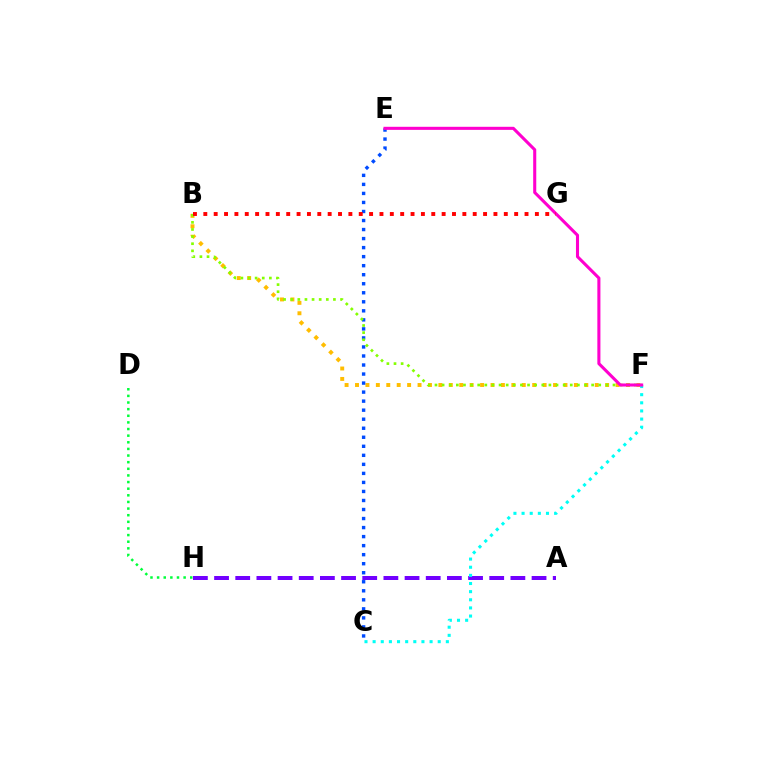{('B', 'F'): [{'color': '#ffbd00', 'line_style': 'dotted', 'thickness': 2.83}, {'color': '#84ff00', 'line_style': 'dotted', 'thickness': 1.93}], ('C', 'E'): [{'color': '#004bff', 'line_style': 'dotted', 'thickness': 2.45}], ('D', 'H'): [{'color': '#00ff39', 'line_style': 'dotted', 'thickness': 1.8}], ('A', 'H'): [{'color': '#7200ff', 'line_style': 'dashed', 'thickness': 2.88}], ('C', 'F'): [{'color': '#00fff6', 'line_style': 'dotted', 'thickness': 2.21}], ('E', 'F'): [{'color': '#ff00cf', 'line_style': 'solid', 'thickness': 2.21}], ('B', 'G'): [{'color': '#ff0000', 'line_style': 'dotted', 'thickness': 2.82}]}